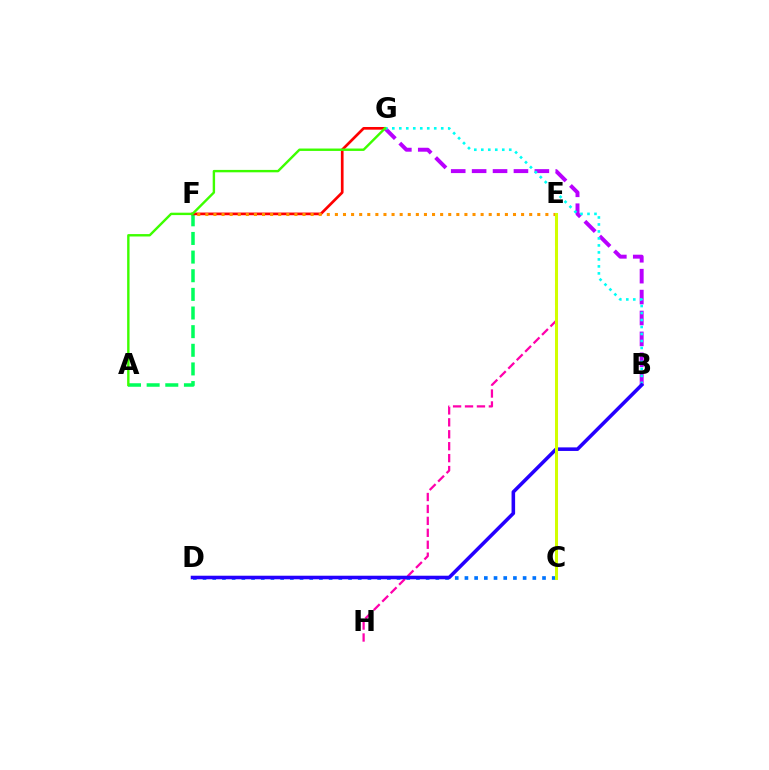{('E', 'H'): [{'color': '#ff00ac', 'line_style': 'dashed', 'thickness': 1.62}], ('C', 'D'): [{'color': '#0074ff', 'line_style': 'dotted', 'thickness': 2.64}], ('A', 'F'): [{'color': '#00ff5c', 'line_style': 'dashed', 'thickness': 2.53}], ('B', 'G'): [{'color': '#b900ff', 'line_style': 'dashed', 'thickness': 2.84}, {'color': '#00fff6', 'line_style': 'dotted', 'thickness': 1.9}], ('F', 'G'): [{'color': '#ff0000', 'line_style': 'solid', 'thickness': 1.93}], ('A', 'G'): [{'color': '#3dff00', 'line_style': 'solid', 'thickness': 1.73}], ('B', 'D'): [{'color': '#2500ff', 'line_style': 'solid', 'thickness': 2.57}], ('E', 'F'): [{'color': '#ff9400', 'line_style': 'dotted', 'thickness': 2.2}], ('C', 'E'): [{'color': '#d1ff00', 'line_style': 'solid', 'thickness': 2.18}]}